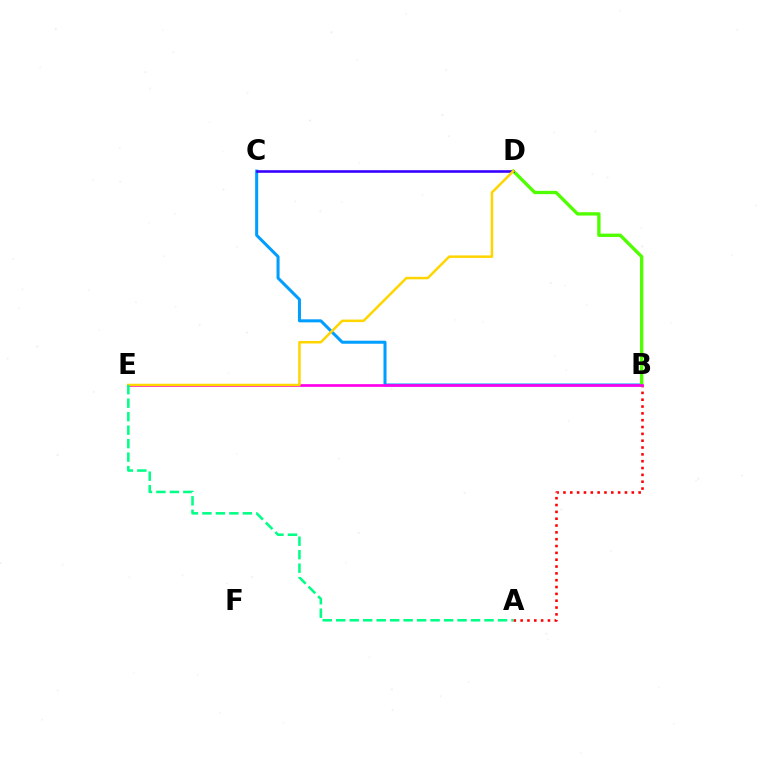{('B', 'C'): [{'color': '#009eff', 'line_style': 'solid', 'thickness': 2.18}], ('A', 'B'): [{'color': '#ff0000', 'line_style': 'dotted', 'thickness': 1.86}], ('B', 'D'): [{'color': '#4fff00', 'line_style': 'solid', 'thickness': 2.4}], ('C', 'D'): [{'color': '#3700ff', 'line_style': 'solid', 'thickness': 1.86}], ('B', 'E'): [{'color': '#ff00ed', 'line_style': 'solid', 'thickness': 1.95}], ('D', 'E'): [{'color': '#ffd500', 'line_style': 'solid', 'thickness': 1.81}], ('A', 'E'): [{'color': '#00ff86', 'line_style': 'dashed', 'thickness': 1.83}]}